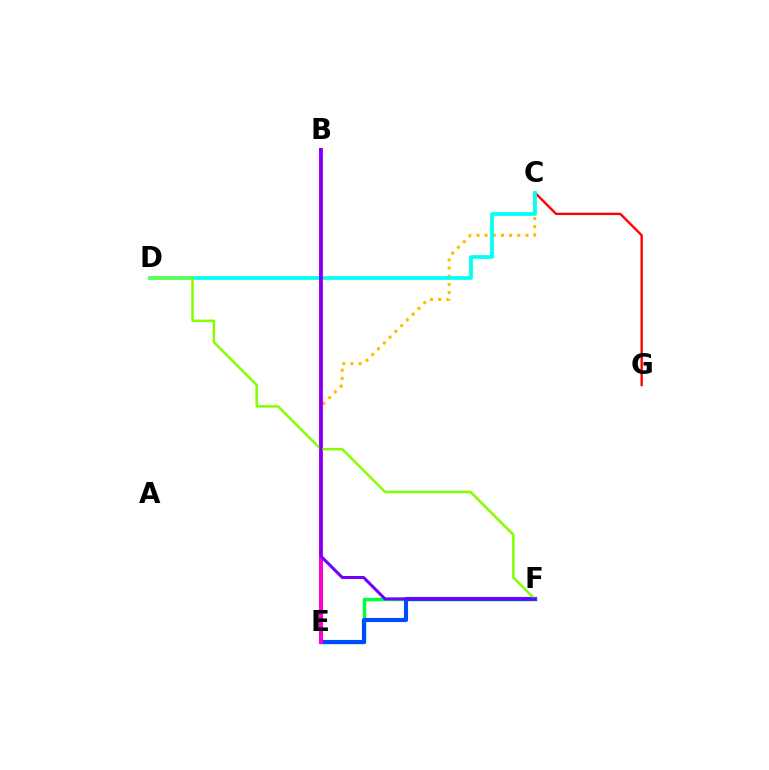{('C', 'E'): [{'color': '#ffbd00', 'line_style': 'dotted', 'thickness': 2.22}], ('E', 'F'): [{'color': '#00ff39', 'line_style': 'solid', 'thickness': 2.5}, {'color': '#004bff', 'line_style': 'solid', 'thickness': 2.98}], ('C', 'G'): [{'color': '#ff0000', 'line_style': 'solid', 'thickness': 1.71}], ('C', 'D'): [{'color': '#00fff6', 'line_style': 'solid', 'thickness': 2.68}], ('B', 'E'): [{'color': '#ff00cf', 'line_style': 'solid', 'thickness': 2.92}], ('D', 'F'): [{'color': '#84ff00', 'line_style': 'solid', 'thickness': 1.8}], ('B', 'F'): [{'color': '#7200ff', 'line_style': 'solid', 'thickness': 2.17}]}